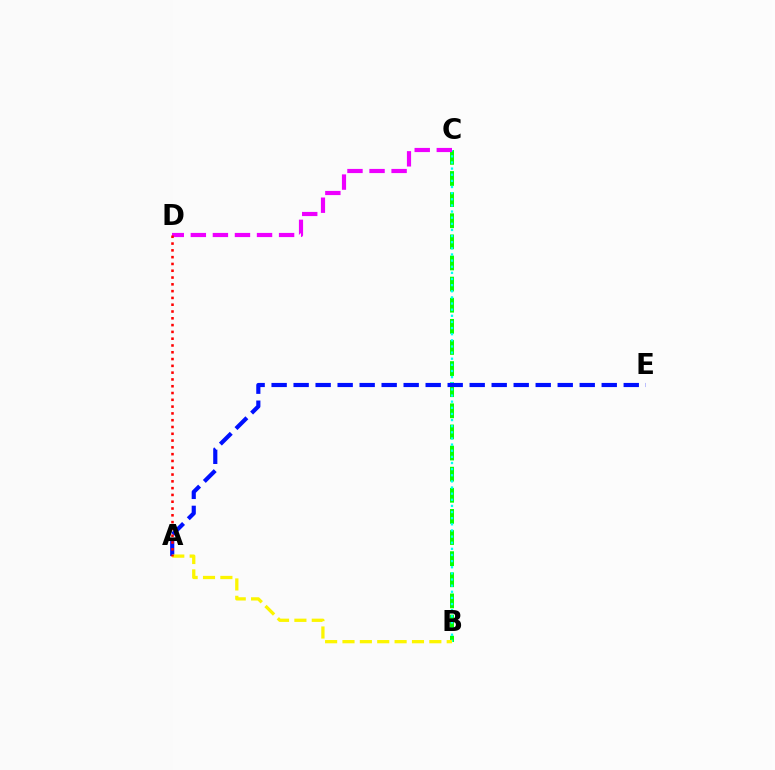{('B', 'C'): [{'color': '#08ff00', 'line_style': 'dashed', 'thickness': 2.87}, {'color': '#00fff6', 'line_style': 'dotted', 'thickness': 1.67}], ('A', 'E'): [{'color': '#0010ff', 'line_style': 'dashed', 'thickness': 2.99}], ('A', 'B'): [{'color': '#fcf500', 'line_style': 'dashed', 'thickness': 2.36}], ('C', 'D'): [{'color': '#ee00ff', 'line_style': 'dashed', 'thickness': 3.0}], ('A', 'D'): [{'color': '#ff0000', 'line_style': 'dotted', 'thickness': 1.85}]}